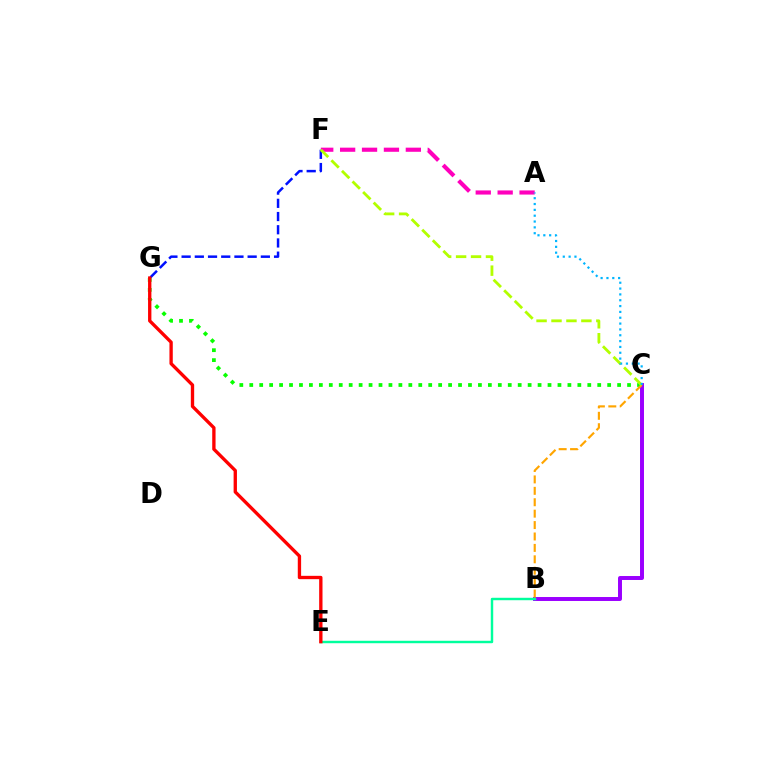{('A', 'F'): [{'color': '#ff00bd', 'line_style': 'dashed', 'thickness': 2.98}], ('C', 'G'): [{'color': '#08ff00', 'line_style': 'dotted', 'thickness': 2.7}], ('F', 'G'): [{'color': '#0010ff', 'line_style': 'dashed', 'thickness': 1.79}], ('B', 'C'): [{'color': '#9b00ff', 'line_style': 'solid', 'thickness': 2.85}, {'color': '#ffa500', 'line_style': 'dashed', 'thickness': 1.55}], ('B', 'E'): [{'color': '#00ff9d', 'line_style': 'solid', 'thickness': 1.75}], ('E', 'G'): [{'color': '#ff0000', 'line_style': 'solid', 'thickness': 2.4}], ('C', 'F'): [{'color': '#b3ff00', 'line_style': 'dashed', 'thickness': 2.03}], ('A', 'C'): [{'color': '#00b5ff', 'line_style': 'dotted', 'thickness': 1.59}]}